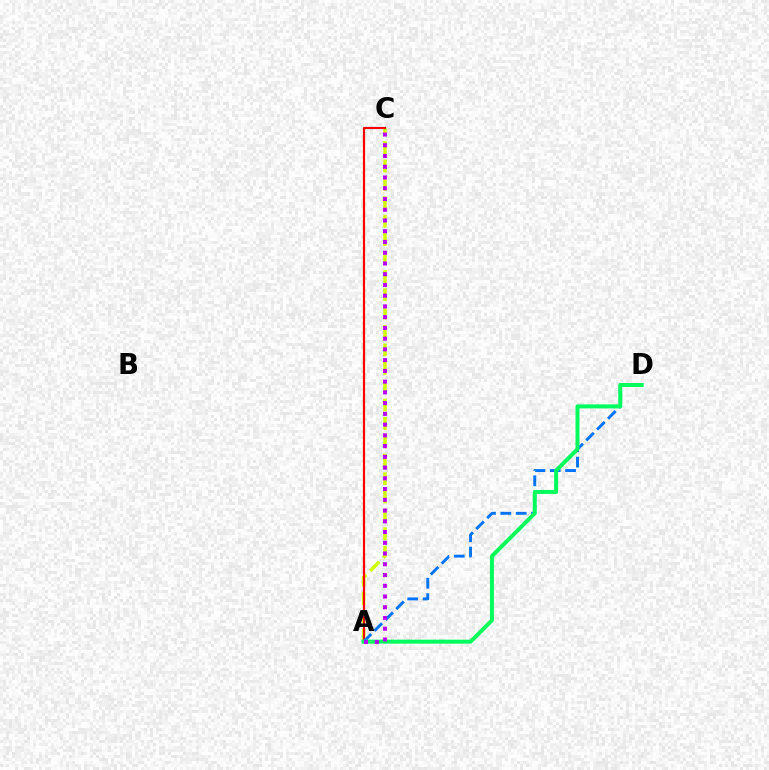{('A', 'C'): [{'color': '#d1ff00', 'line_style': 'dashed', 'thickness': 2.5}, {'color': '#ff0000', 'line_style': 'solid', 'thickness': 1.56}, {'color': '#b900ff', 'line_style': 'dotted', 'thickness': 2.92}], ('A', 'D'): [{'color': '#0074ff', 'line_style': 'dashed', 'thickness': 2.09}, {'color': '#00ff5c', 'line_style': 'solid', 'thickness': 2.86}]}